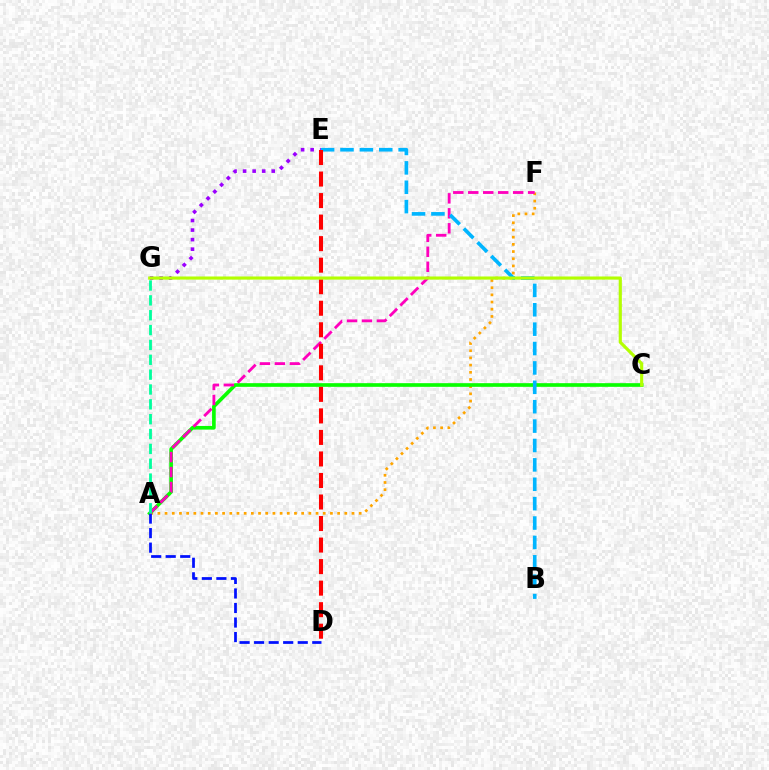{('A', 'F'): [{'color': '#ffa500', 'line_style': 'dotted', 'thickness': 1.95}, {'color': '#ff00bd', 'line_style': 'dashed', 'thickness': 2.03}], ('A', 'C'): [{'color': '#08ff00', 'line_style': 'solid', 'thickness': 2.64}], ('A', 'D'): [{'color': '#0010ff', 'line_style': 'dashed', 'thickness': 1.97}], ('B', 'E'): [{'color': '#00b5ff', 'line_style': 'dashed', 'thickness': 2.63}], ('E', 'G'): [{'color': '#9b00ff', 'line_style': 'dotted', 'thickness': 2.6}], ('A', 'G'): [{'color': '#00ff9d', 'line_style': 'dashed', 'thickness': 2.02}], ('D', 'E'): [{'color': '#ff0000', 'line_style': 'dashed', 'thickness': 2.92}], ('C', 'G'): [{'color': '#b3ff00', 'line_style': 'solid', 'thickness': 2.26}]}